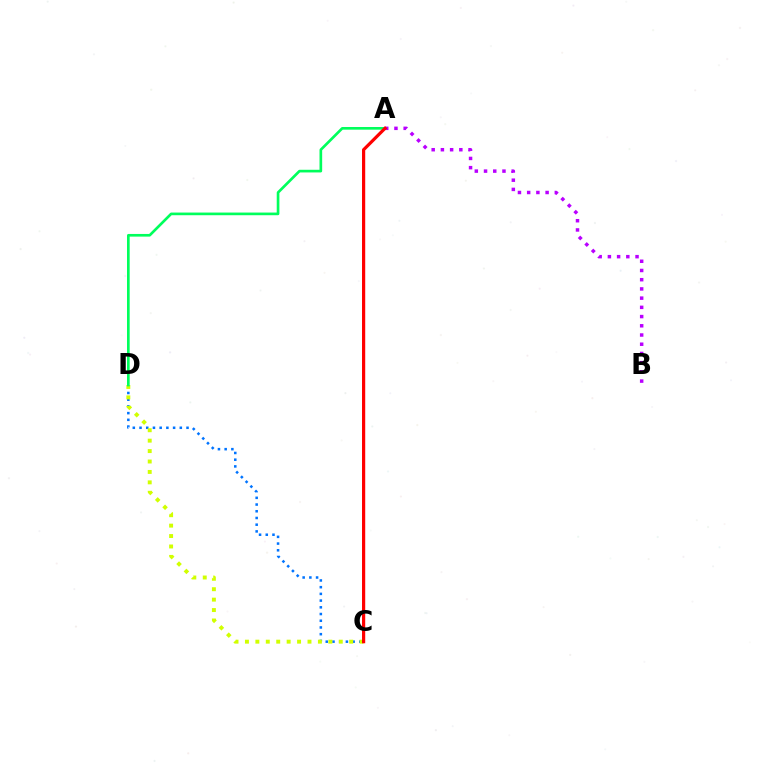{('C', 'D'): [{'color': '#0074ff', 'line_style': 'dotted', 'thickness': 1.82}, {'color': '#d1ff00', 'line_style': 'dotted', 'thickness': 2.83}], ('A', 'D'): [{'color': '#00ff5c', 'line_style': 'solid', 'thickness': 1.92}], ('A', 'B'): [{'color': '#b900ff', 'line_style': 'dotted', 'thickness': 2.5}], ('A', 'C'): [{'color': '#ff0000', 'line_style': 'solid', 'thickness': 2.3}]}